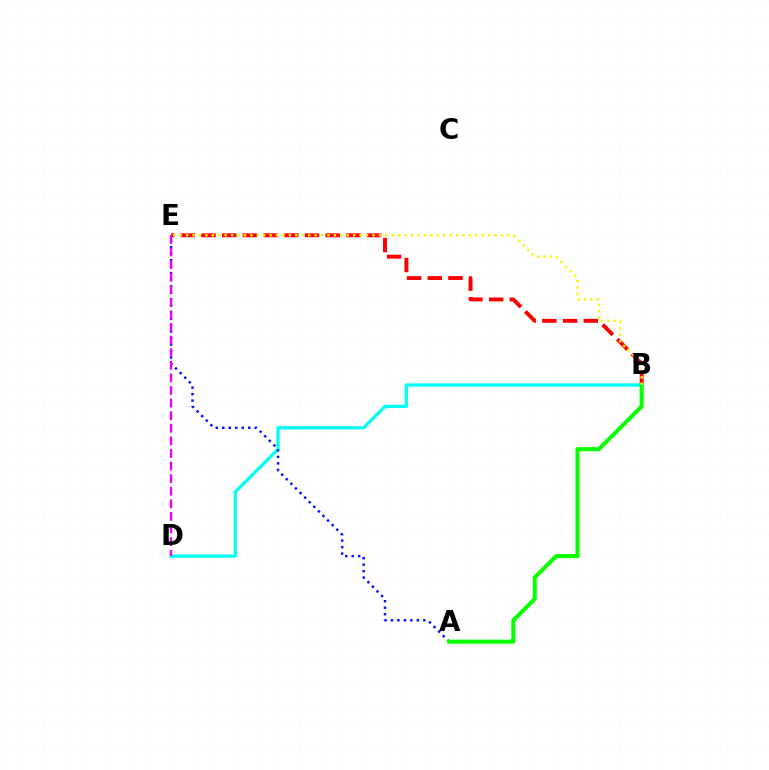{('B', 'E'): [{'color': '#ff0000', 'line_style': 'dashed', 'thickness': 2.81}, {'color': '#fcf500', 'line_style': 'dotted', 'thickness': 1.75}], ('B', 'D'): [{'color': '#00fff6', 'line_style': 'solid', 'thickness': 2.34}], ('A', 'E'): [{'color': '#0010ff', 'line_style': 'dotted', 'thickness': 1.76}], ('D', 'E'): [{'color': '#ee00ff', 'line_style': 'dashed', 'thickness': 1.71}], ('A', 'B'): [{'color': '#08ff00', 'line_style': 'solid', 'thickness': 2.92}]}